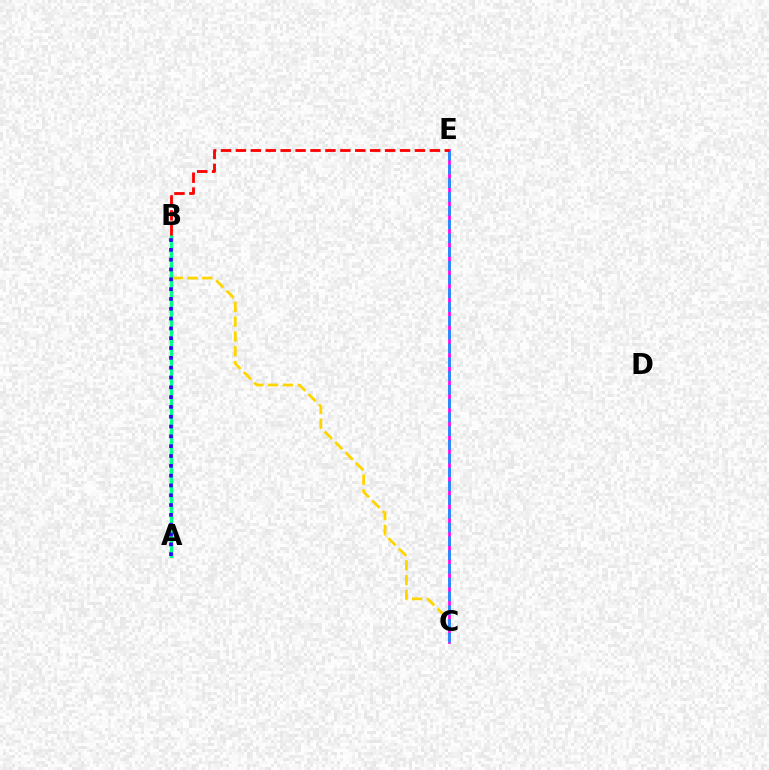{('A', 'B'): [{'color': '#4fff00', 'line_style': 'dotted', 'thickness': 2.52}, {'color': '#00ff86', 'line_style': 'solid', 'thickness': 2.31}, {'color': '#3700ff', 'line_style': 'dotted', 'thickness': 2.67}], ('B', 'C'): [{'color': '#ffd500', 'line_style': 'dashed', 'thickness': 2.01}], ('C', 'E'): [{'color': '#ff00ed', 'line_style': 'solid', 'thickness': 1.93}, {'color': '#009eff', 'line_style': 'dashed', 'thickness': 1.87}], ('B', 'E'): [{'color': '#ff0000', 'line_style': 'dashed', 'thickness': 2.03}]}